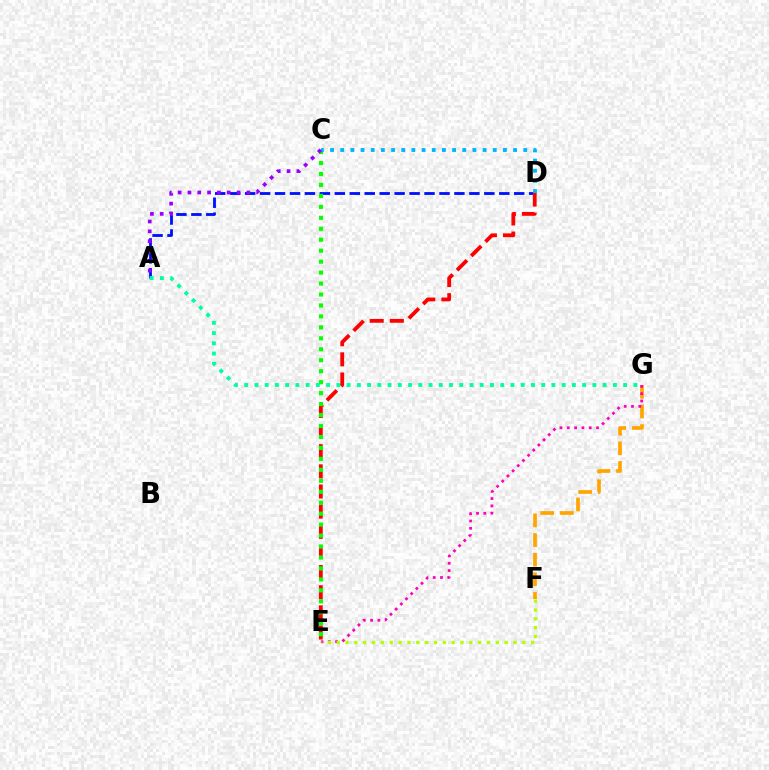{('F', 'G'): [{'color': '#ffa500', 'line_style': 'dashed', 'thickness': 2.67}], ('A', 'D'): [{'color': '#0010ff', 'line_style': 'dashed', 'thickness': 2.03}], ('D', 'E'): [{'color': '#ff0000', 'line_style': 'dashed', 'thickness': 2.74}], ('E', 'G'): [{'color': '#ff00bd', 'line_style': 'dotted', 'thickness': 1.98}], ('C', 'E'): [{'color': '#08ff00', 'line_style': 'dotted', 'thickness': 2.98}], ('C', 'D'): [{'color': '#00b5ff', 'line_style': 'dotted', 'thickness': 2.76}], ('E', 'F'): [{'color': '#b3ff00', 'line_style': 'dotted', 'thickness': 2.4}], ('A', 'C'): [{'color': '#9b00ff', 'line_style': 'dotted', 'thickness': 2.67}], ('A', 'G'): [{'color': '#00ff9d', 'line_style': 'dotted', 'thickness': 2.78}]}